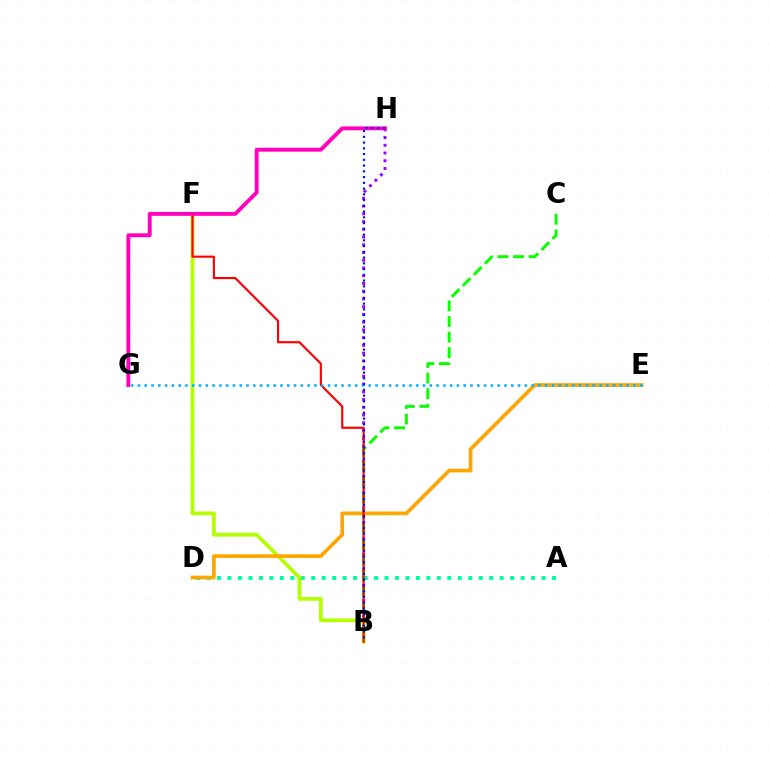{('B', 'H'): [{'color': '#9b00ff', 'line_style': 'dotted', 'thickness': 2.1}, {'color': '#0010ff', 'line_style': 'dotted', 'thickness': 1.56}], ('B', 'C'): [{'color': '#08ff00', 'line_style': 'dashed', 'thickness': 2.12}], ('A', 'D'): [{'color': '#00ff9d', 'line_style': 'dotted', 'thickness': 2.84}], ('B', 'F'): [{'color': '#b3ff00', 'line_style': 'solid', 'thickness': 2.68}, {'color': '#ff0000', 'line_style': 'solid', 'thickness': 1.54}], ('D', 'E'): [{'color': '#ffa500', 'line_style': 'solid', 'thickness': 2.64}], ('E', 'G'): [{'color': '#00b5ff', 'line_style': 'dotted', 'thickness': 1.84}], ('G', 'H'): [{'color': '#ff00bd', 'line_style': 'solid', 'thickness': 2.78}]}